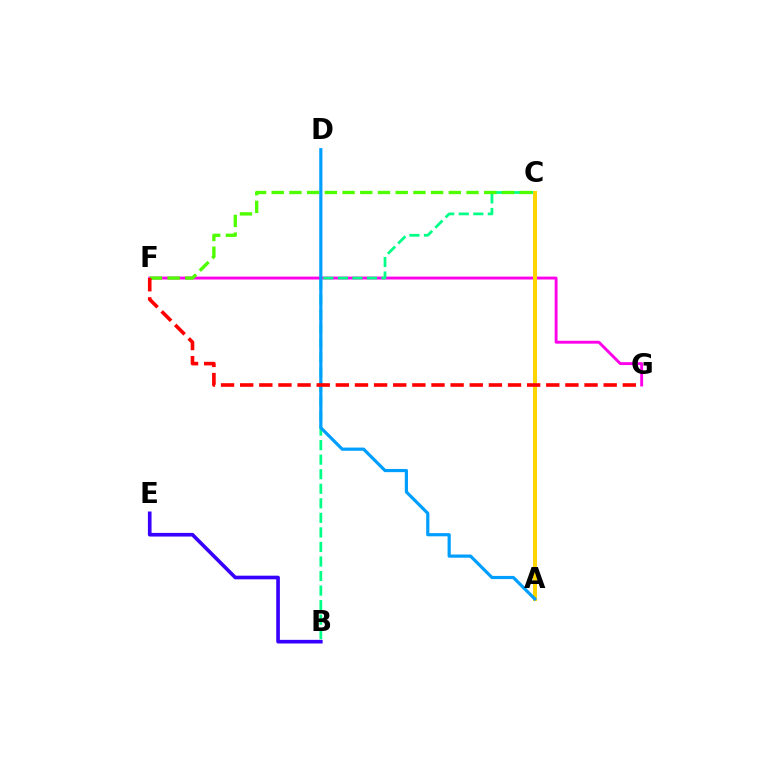{('B', 'E'): [{'color': '#3700ff', 'line_style': 'solid', 'thickness': 2.62}], ('F', 'G'): [{'color': '#ff00ed', 'line_style': 'solid', 'thickness': 2.08}, {'color': '#ff0000', 'line_style': 'dashed', 'thickness': 2.6}], ('B', 'C'): [{'color': '#00ff86', 'line_style': 'dashed', 'thickness': 1.98}], ('A', 'C'): [{'color': '#ffd500', 'line_style': 'solid', 'thickness': 2.88}], ('C', 'F'): [{'color': '#4fff00', 'line_style': 'dashed', 'thickness': 2.41}], ('A', 'D'): [{'color': '#009eff', 'line_style': 'solid', 'thickness': 2.29}]}